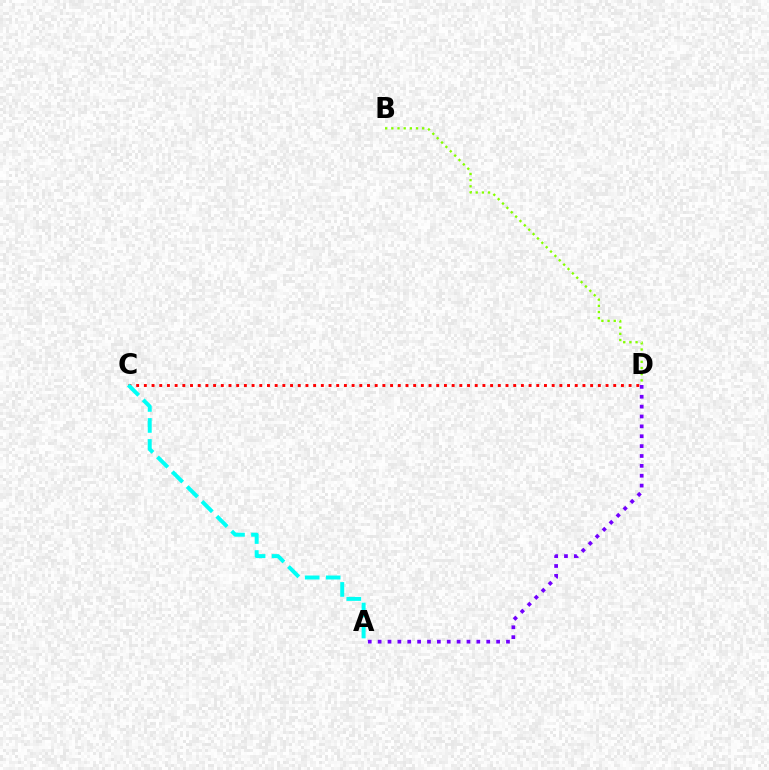{('C', 'D'): [{'color': '#ff0000', 'line_style': 'dotted', 'thickness': 2.09}], ('A', 'D'): [{'color': '#7200ff', 'line_style': 'dotted', 'thickness': 2.68}], ('B', 'D'): [{'color': '#84ff00', 'line_style': 'dotted', 'thickness': 1.68}], ('A', 'C'): [{'color': '#00fff6', 'line_style': 'dashed', 'thickness': 2.85}]}